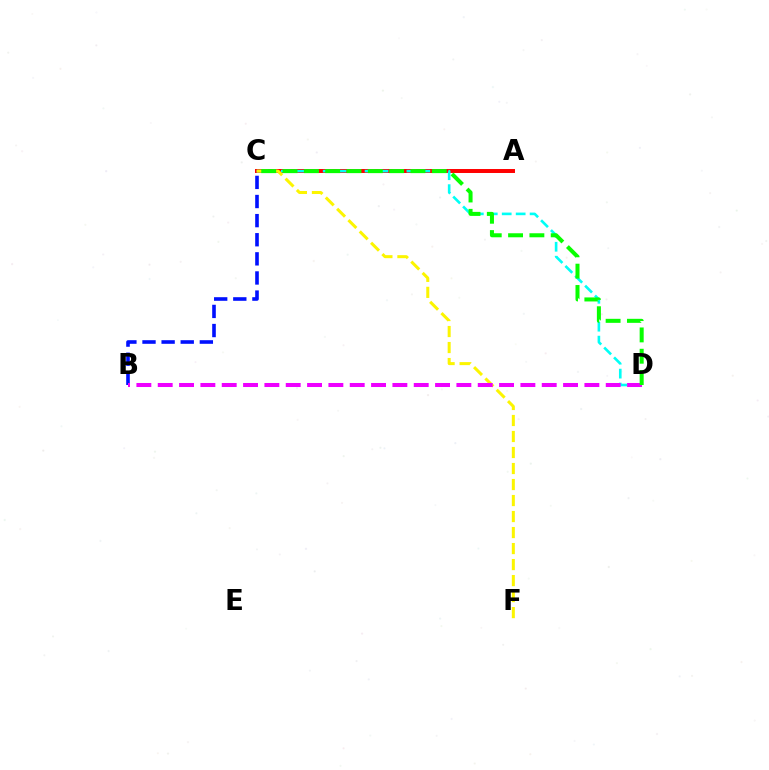{('A', 'C'): [{'color': '#ff0000', 'line_style': 'solid', 'thickness': 2.86}], ('C', 'D'): [{'color': '#00fff6', 'line_style': 'dashed', 'thickness': 1.89}, {'color': '#08ff00', 'line_style': 'dashed', 'thickness': 2.9}], ('B', 'C'): [{'color': '#0010ff', 'line_style': 'dashed', 'thickness': 2.6}], ('C', 'F'): [{'color': '#fcf500', 'line_style': 'dashed', 'thickness': 2.17}], ('B', 'D'): [{'color': '#ee00ff', 'line_style': 'dashed', 'thickness': 2.9}]}